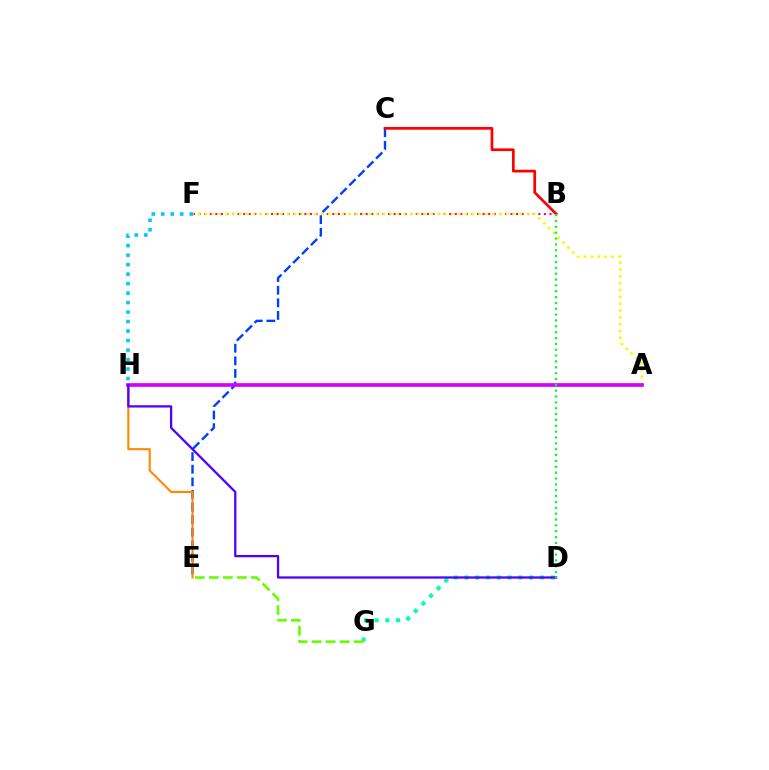{('D', 'G'): [{'color': '#00ffaf', 'line_style': 'dotted', 'thickness': 2.93}], ('C', 'E'): [{'color': '#003fff', 'line_style': 'dashed', 'thickness': 1.71}], ('E', 'H'): [{'color': '#ff8800', 'line_style': 'solid', 'thickness': 1.51}], ('B', 'F'): [{'color': '#ff00a0', 'line_style': 'dotted', 'thickness': 1.51}], ('E', 'G'): [{'color': '#66ff00', 'line_style': 'dashed', 'thickness': 1.91}], ('A', 'F'): [{'color': '#eeff00', 'line_style': 'dotted', 'thickness': 1.86}], ('F', 'H'): [{'color': '#00c7ff', 'line_style': 'dotted', 'thickness': 2.58}], ('B', 'C'): [{'color': '#ff0000', 'line_style': 'solid', 'thickness': 1.96}], ('A', 'H'): [{'color': '#d600ff', 'line_style': 'solid', 'thickness': 2.65}], ('D', 'H'): [{'color': '#4f00ff', 'line_style': 'solid', 'thickness': 1.64}], ('B', 'D'): [{'color': '#00ff27', 'line_style': 'dotted', 'thickness': 1.59}]}